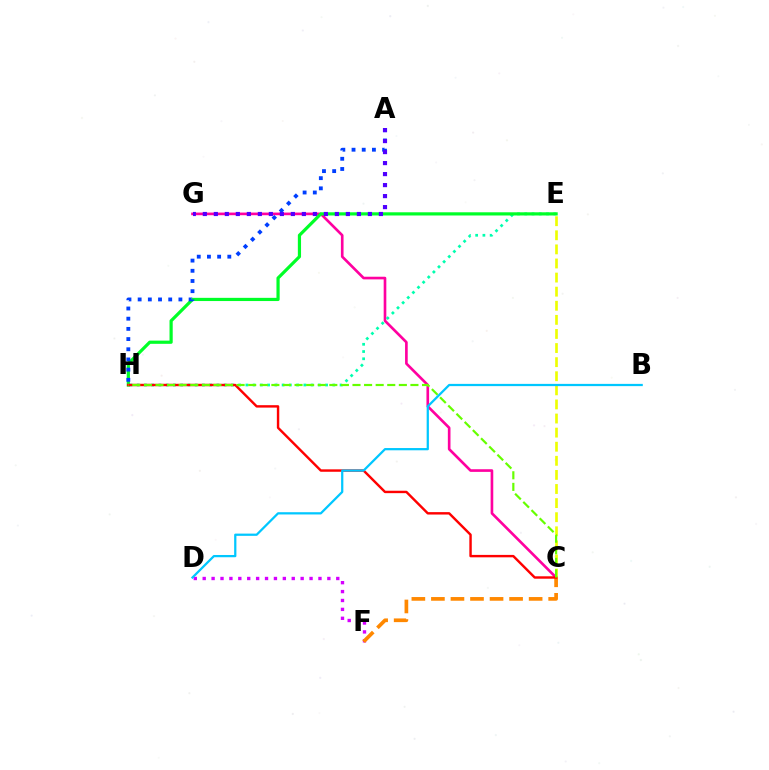{('C', 'G'): [{'color': '#ff00a0', 'line_style': 'solid', 'thickness': 1.91}], ('E', 'H'): [{'color': '#00ffaf', 'line_style': 'dotted', 'thickness': 1.97}, {'color': '#00ff27', 'line_style': 'solid', 'thickness': 2.3}], ('C', 'E'): [{'color': '#eeff00', 'line_style': 'dashed', 'thickness': 1.91}], ('D', 'F'): [{'color': '#d600ff', 'line_style': 'dotted', 'thickness': 2.42}], ('A', 'H'): [{'color': '#003fff', 'line_style': 'dotted', 'thickness': 2.77}], ('C', 'F'): [{'color': '#ff8800', 'line_style': 'dashed', 'thickness': 2.66}], ('C', 'H'): [{'color': '#ff0000', 'line_style': 'solid', 'thickness': 1.74}, {'color': '#66ff00', 'line_style': 'dashed', 'thickness': 1.57}], ('A', 'G'): [{'color': '#4f00ff', 'line_style': 'dotted', 'thickness': 2.99}], ('B', 'D'): [{'color': '#00c7ff', 'line_style': 'solid', 'thickness': 1.62}]}